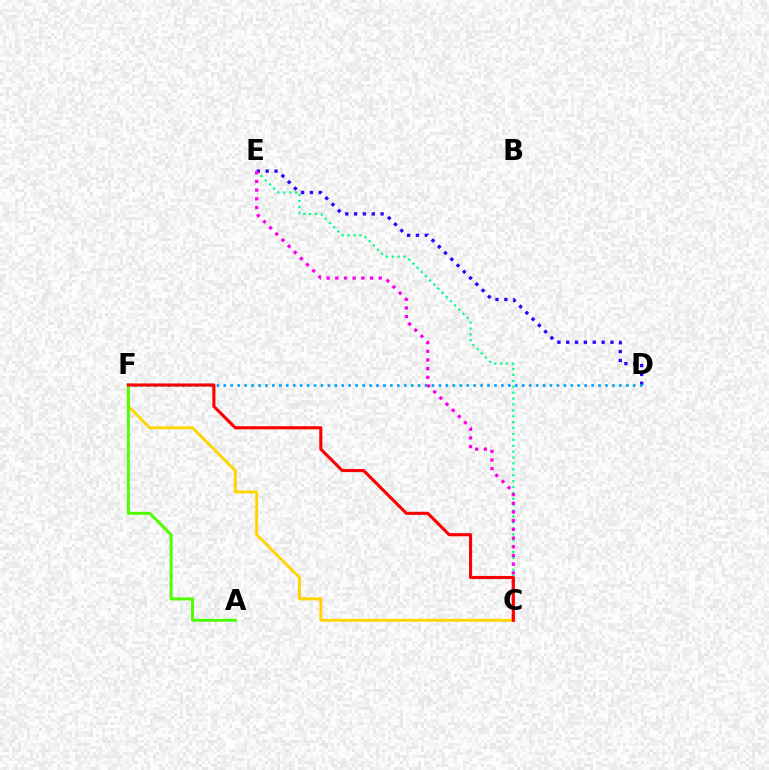{('C', 'F'): [{'color': '#ffd500', 'line_style': 'solid', 'thickness': 2.09}, {'color': '#ff0000', 'line_style': 'solid', 'thickness': 2.24}], ('A', 'F'): [{'color': '#4fff00', 'line_style': 'solid', 'thickness': 2.14}], ('C', 'E'): [{'color': '#00ff86', 'line_style': 'dotted', 'thickness': 1.6}, {'color': '#ff00ed', 'line_style': 'dotted', 'thickness': 2.36}], ('D', 'E'): [{'color': '#3700ff', 'line_style': 'dotted', 'thickness': 2.4}], ('D', 'F'): [{'color': '#009eff', 'line_style': 'dotted', 'thickness': 1.89}]}